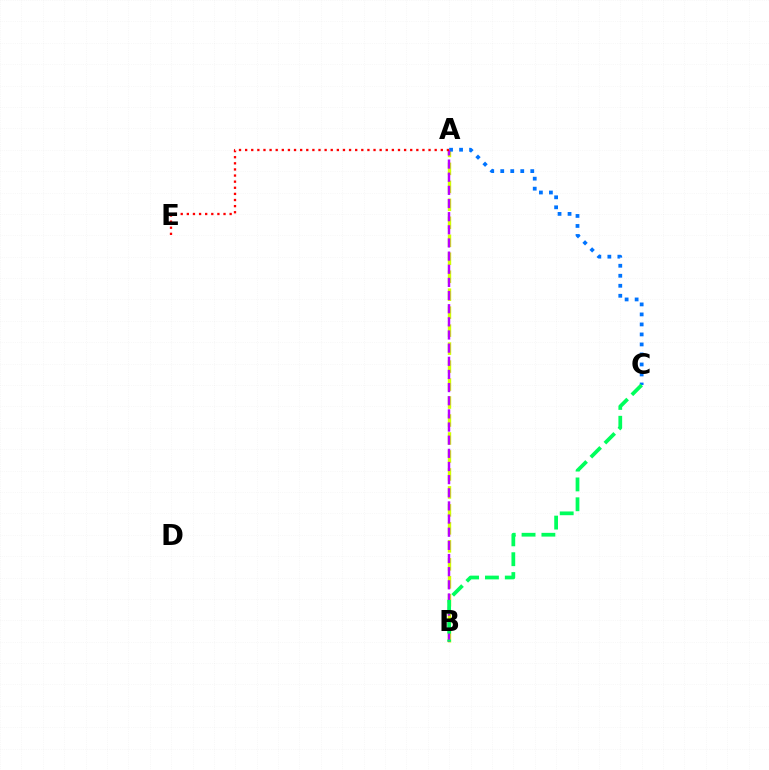{('A', 'B'): [{'color': '#d1ff00', 'line_style': 'dashed', 'thickness': 2.44}, {'color': '#b900ff', 'line_style': 'dashed', 'thickness': 1.79}], ('A', 'C'): [{'color': '#0074ff', 'line_style': 'dotted', 'thickness': 2.72}], ('B', 'C'): [{'color': '#00ff5c', 'line_style': 'dashed', 'thickness': 2.7}], ('A', 'E'): [{'color': '#ff0000', 'line_style': 'dotted', 'thickness': 1.66}]}